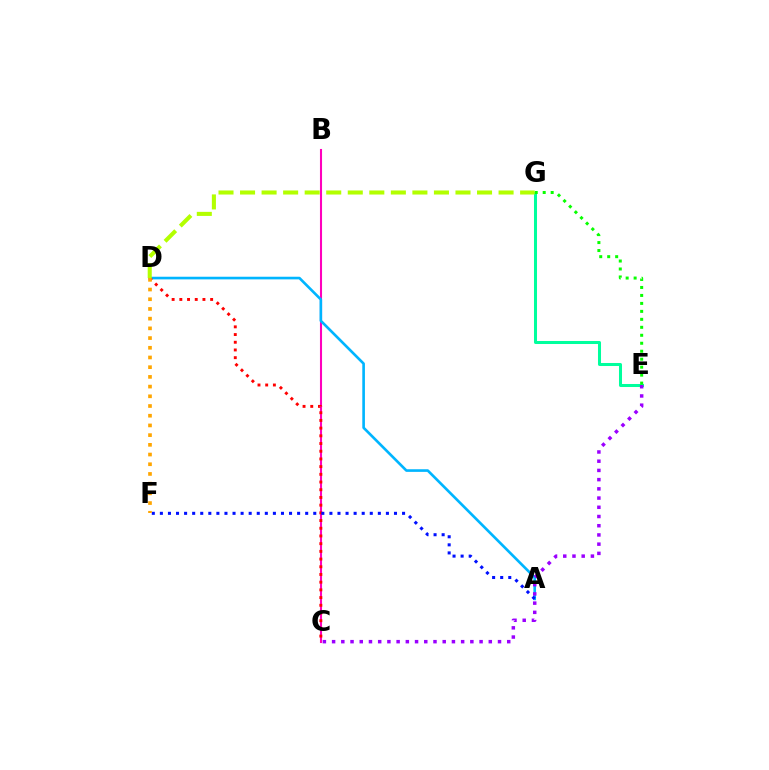{('E', 'G'): [{'color': '#00ff9d', 'line_style': 'solid', 'thickness': 2.18}, {'color': '#08ff00', 'line_style': 'dotted', 'thickness': 2.17}], ('B', 'C'): [{'color': '#ff00bd', 'line_style': 'solid', 'thickness': 1.5}], ('A', 'D'): [{'color': '#00b5ff', 'line_style': 'solid', 'thickness': 1.9}], ('C', 'D'): [{'color': '#ff0000', 'line_style': 'dotted', 'thickness': 2.09}], ('A', 'F'): [{'color': '#0010ff', 'line_style': 'dotted', 'thickness': 2.19}], ('C', 'E'): [{'color': '#9b00ff', 'line_style': 'dotted', 'thickness': 2.5}], ('D', 'F'): [{'color': '#ffa500', 'line_style': 'dotted', 'thickness': 2.64}], ('D', 'G'): [{'color': '#b3ff00', 'line_style': 'dashed', 'thickness': 2.93}]}